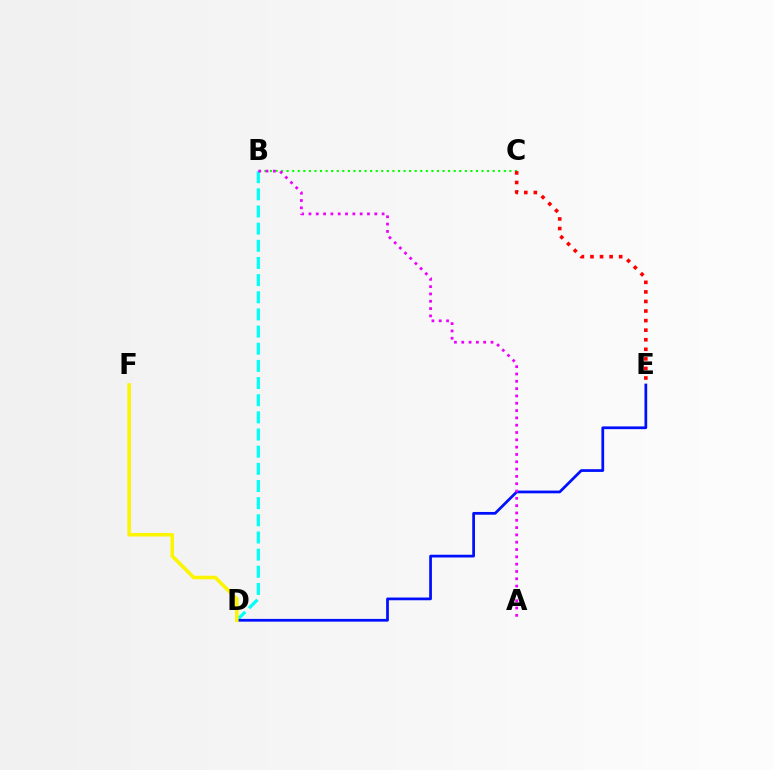{('B', 'C'): [{'color': '#08ff00', 'line_style': 'dotted', 'thickness': 1.51}], ('B', 'D'): [{'color': '#00fff6', 'line_style': 'dashed', 'thickness': 2.33}], ('C', 'E'): [{'color': '#ff0000', 'line_style': 'dotted', 'thickness': 2.6}], ('D', 'E'): [{'color': '#0010ff', 'line_style': 'solid', 'thickness': 1.97}], ('D', 'F'): [{'color': '#fcf500', 'line_style': 'solid', 'thickness': 2.56}], ('A', 'B'): [{'color': '#ee00ff', 'line_style': 'dotted', 'thickness': 1.99}]}